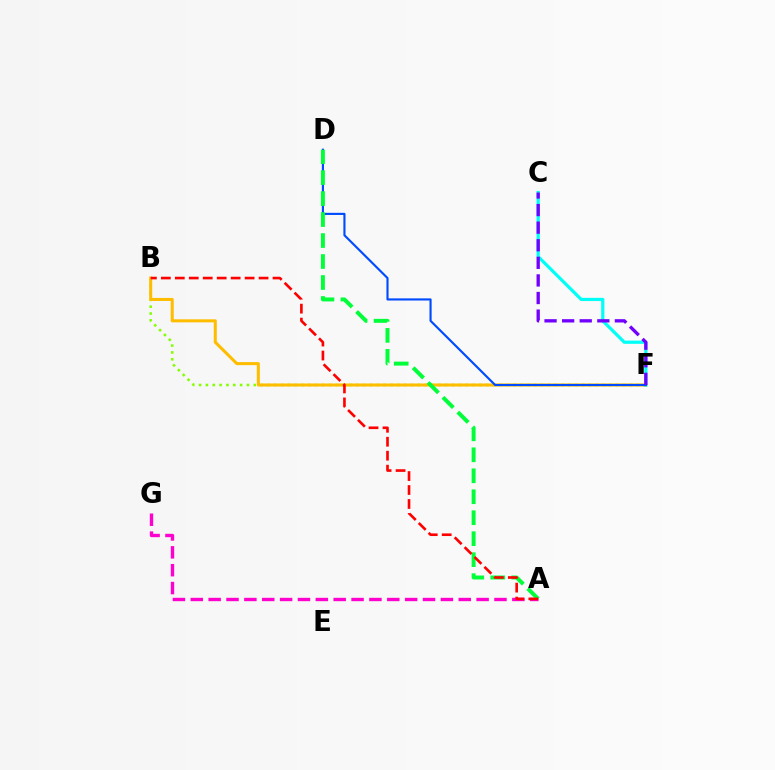{('B', 'F'): [{'color': '#84ff00', 'line_style': 'dotted', 'thickness': 1.86}, {'color': '#ffbd00', 'line_style': 'solid', 'thickness': 2.19}], ('A', 'G'): [{'color': '#ff00cf', 'line_style': 'dashed', 'thickness': 2.43}], ('C', 'F'): [{'color': '#00fff6', 'line_style': 'solid', 'thickness': 2.31}, {'color': '#7200ff', 'line_style': 'dashed', 'thickness': 2.39}], ('D', 'F'): [{'color': '#004bff', 'line_style': 'solid', 'thickness': 1.54}], ('A', 'D'): [{'color': '#00ff39', 'line_style': 'dashed', 'thickness': 2.85}], ('A', 'B'): [{'color': '#ff0000', 'line_style': 'dashed', 'thickness': 1.9}]}